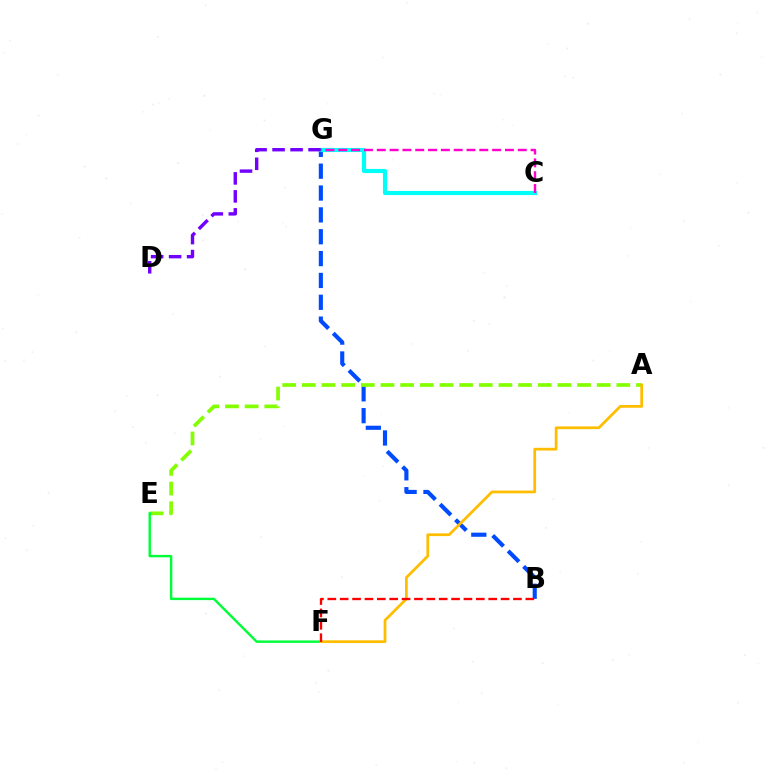{('B', 'G'): [{'color': '#004bff', 'line_style': 'dashed', 'thickness': 2.97}], ('C', 'G'): [{'color': '#00fff6', 'line_style': 'solid', 'thickness': 2.98}, {'color': '#ff00cf', 'line_style': 'dashed', 'thickness': 1.74}], ('D', 'G'): [{'color': '#7200ff', 'line_style': 'dashed', 'thickness': 2.44}], ('A', 'E'): [{'color': '#84ff00', 'line_style': 'dashed', 'thickness': 2.67}], ('E', 'F'): [{'color': '#00ff39', 'line_style': 'solid', 'thickness': 1.75}], ('A', 'F'): [{'color': '#ffbd00', 'line_style': 'solid', 'thickness': 1.97}], ('B', 'F'): [{'color': '#ff0000', 'line_style': 'dashed', 'thickness': 1.68}]}